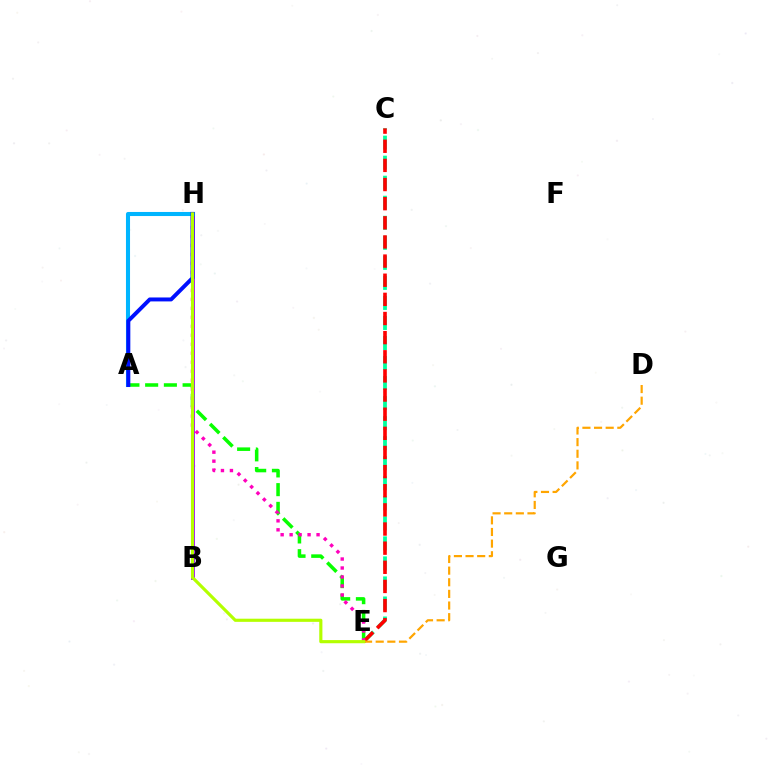{('C', 'E'): [{'color': '#00ff9d', 'line_style': 'dashed', 'thickness': 2.72}, {'color': '#ff0000', 'line_style': 'dashed', 'thickness': 2.6}], ('B', 'H'): [{'color': '#9b00ff', 'line_style': 'solid', 'thickness': 2.73}], ('A', 'E'): [{'color': '#08ff00', 'line_style': 'dashed', 'thickness': 2.54}], ('A', 'H'): [{'color': '#00b5ff', 'line_style': 'solid', 'thickness': 2.93}, {'color': '#0010ff', 'line_style': 'solid', 'thickness': 2.84}], ('E', 'H'): [{'color': '#ff00bd', 'line_style': 'dotted', 'thickness': 2.44}, {'color': '#b3ff00', 'line_style': 'solid', 'thickness': 2.27}], ('D', 'E'): [{'color': '#ffa500', 'line_style': 'dashed', 'thickness': 1.58}]}